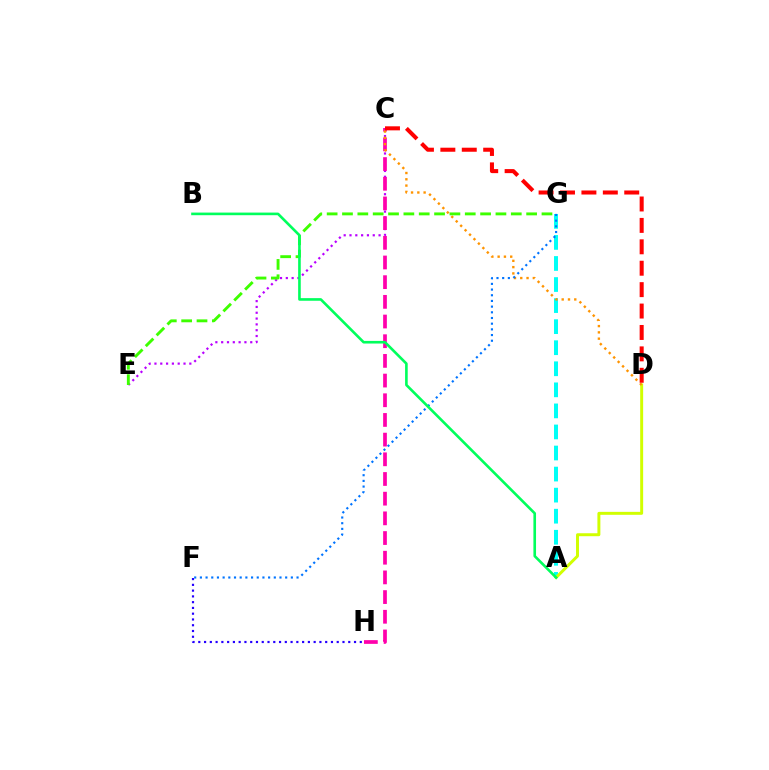{('A', 'G'): [{'color': '#00fff6', 'line_style': 'dashed', 'thickness': 2.86}], ('A', 'D'): [{'color': '#d1ff00', 'line_style': 'solid', 'thickness': 2.13}], ('C', 'E'): [{'color': '#b900ff', 'line_style': 'dotted', 'thickness': 1.58}], ('C', 'H'): [{'color': '#ff00ac', 'line_style': 'dashed', 'thickness': 2.67}], ('F', 'H'): [{'color': '#2500ff', 'line_style': 'dotted', 'thickness': 1.57}], ('C', 'D'): [{'color': '#ff9400', 'line_style': 'dotted', 'thickness': 1.71}, {'color': '#ff0000', 'line_style': 'dashed', 'thickness': 2.91}], ('E', 'G'): [{'color': '#3dff00', 'line_style': 'dashed', 'thickness': 2.08}], ('F', 'G'): [{'color': '#0074ff', 'line_style': 'dotted', 'thickness': 1.54}], ('A', 'B'): [{'color': '#00ff5c', 'line_style': 'solid', 'thickness': 1.89}]}